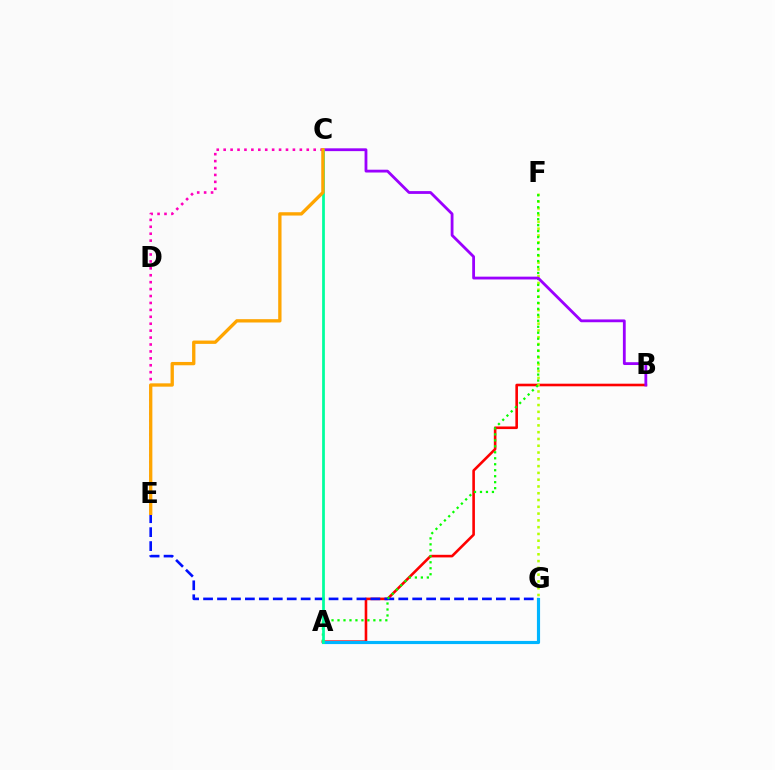{('A', 'B'): [{'color': '#ff0000', 'line_style': 'solid', 'thickness': 1.87}], ('F', 'G'): [{'color': '#b3ff00', 'line_style': 'dotted', 'thickness': 1.84}], ('E', 'G'): [{'color': '#0010ff', 'line_style': 'dashed', 'thickness': 1.89}], ('C', 'E'): [{'color': '#ff00bd', 'line_style': 'dotted', 'thickness': 1.88}, {'color': '#ffa500', 'line_style': 'solid', 'thickness': 2.39}], ('A', 'G'): [{'color': '#00b5ff', 'line_style': 'solid', 'thickness': 2.26}], ('A', 'F'): [{'color': '#08ff00', 'line_style': 'dotted', 'thickness': 1.62}], ('B', 'C'): [{'color': '#9b00ff', 'line_style': 'solid', 'thickness': 2.02}], ('A', 'C'): [{'color': '#00ff9d', 'line_style': 'solid', 'thickness': 1.98}]}